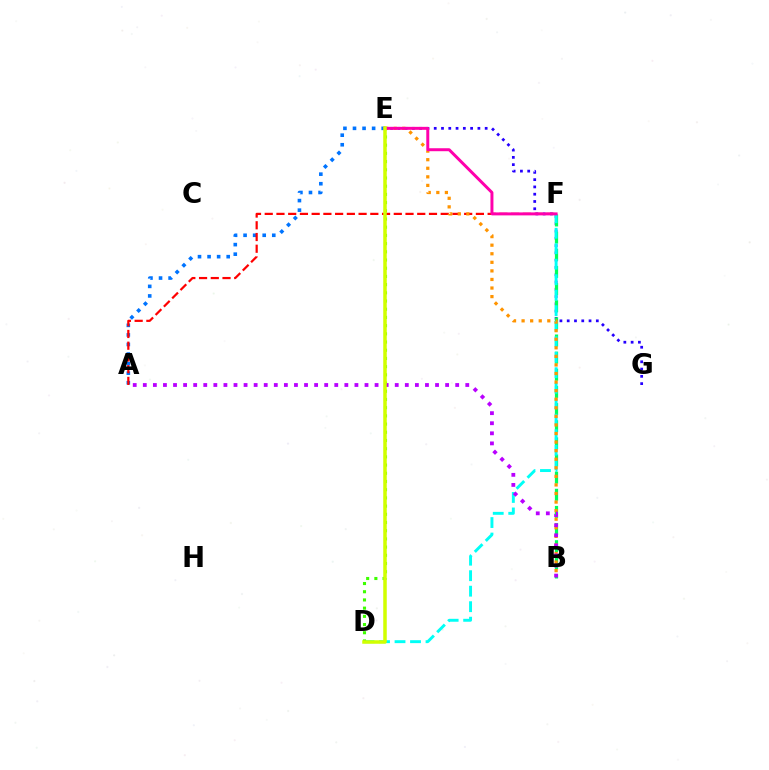{('A', 'E'): [{'color': '#0074ff', 'line_style': 'dotted', 'thickness': 2.6}], ('E', 'G'): [{'color': '#2500ff', 'line_style': 'dotted', 'thickness': 1.98}], ('A', 'F'): [{'color': '#ff0000', 'line_style': 'dashed', 'thickness': 1.59}], ('B', 'F'): [{'color': '#00ff5c', 'line_style': 'dashed', 'thickness': 2.33}], ('D', 'F'): [{'color': '#00fff6', 'line_style': 'dashed', 'thickness': 2.11}], ('B', 'E'): [{'color': '#ff9400', 'line_style': 'dotted', 'thickness': 2.33}], ('D', 'E'): [{'color': '#3dff00', 'line_style': 'dotted', 'thickness': 2.23}, {'color': '#d1ff00', 'line_style': 'solid', 'thickness': 2.53}], ('A', 'B'): [{'color': '#b900ff', 'line_style': 'dotted', 'thickness': 2.74}], ('E', 'F'): [{'color': '#ff00ac', 'line_style': 'solid', 'thickness': 2.14}]}